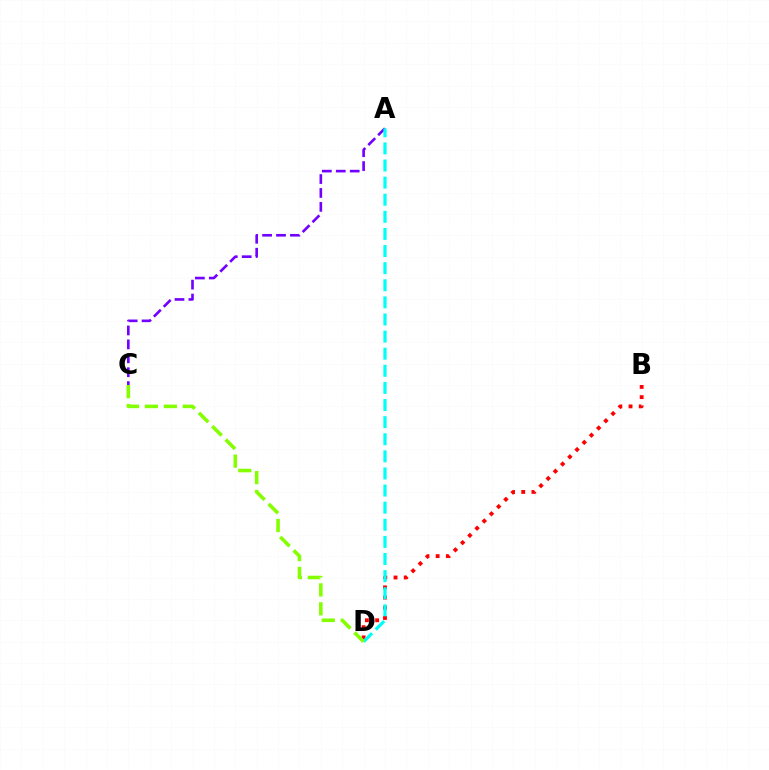{('B', 'D'): [{'color': '#ff0000', 'line_style': 'dotted', 'thickness': 2.77}], ('A', 'C'): [{'color': '#7200ff', 'line_style': 'dashed', 'thickness': 1.89}], ('A', 'D'): [{'color': '#00fff6', 'line_style': 'dashed', 'thickness': 2.32}], ('C', 'D'): [{'color': '#84ff00', 'line_style': 'dashed', 'thickness': 2.57}]}